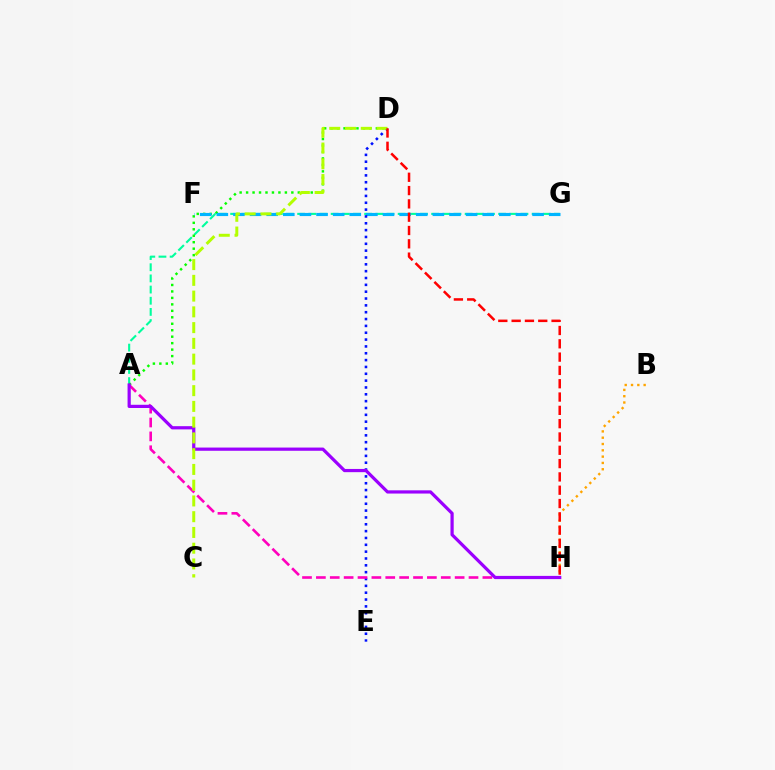{('B', 'H'): [{'color': '#ffa500', 'line_style': 'dotted', 'thickness': 1.71}], ('A', 'G'): [{'color': '#00ff9d', 'line_style': 'dashed', 'thickness': 1.52}], ('A', 'D'): [{'color': '#08ff00', 'line_style': 'dotted', 'thickness': 1.76}], ('F', 'G'): [{'color': '#00b5ff', 'line_style': 'dashed', 'thickness': 2.26}], ('D', 'E'): [{'color': '#0010ff', 'line_style': 'dotted', 'thickness': 1.86}], ('A', 'H'): [{'color': '#ff00bd', 'line_style': 'dashed', 'thickness': 1.88}, {'color': '#9b00ff', 'line_style': 'solid', 'thickness': 2.31}], ('C', 'D'): [{'color': '#b3ff00', 'line_style': 'dashed', 'thickness': 2.14}], ('D', 'H'): [{'color': '#ff0000', 'line_style': 'dashed', 'thickness': 1.81}]}